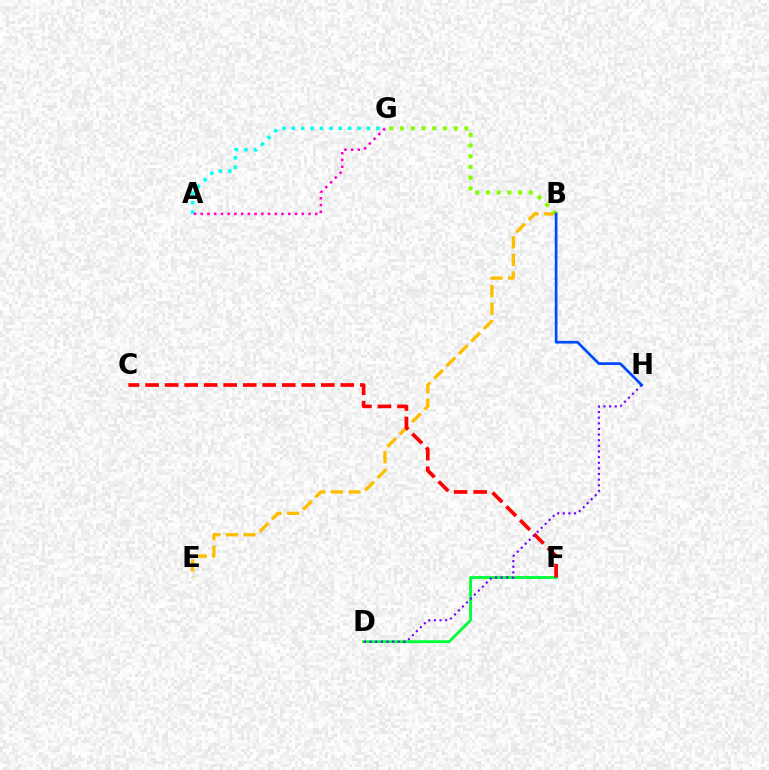{('A', 'G'): [{'color': '#00fff6', 'line_style': 'dotted', 'thickness': 2.55}, {'color': '#ff00cf', 'line_style': 'dotted', 'thickness': 1.83}], ('B', 'E'): [{'color': '#ffbd00', 'line_style': 'dashed', 'thickness': 2.38}], ('D', 'F'): [{'color': '#00ff39', 'line_style': 'solid', 'thickness': 2.04}], ('B', 'G'): [{'color': '#84ff00', 'line_style': 'dotted', 'thickness': 2.91}], ('C', 'F'): [{'color': '#ff0000', 'line_style': 'dashed', 'thickness': 2.65}], ('D', 'H'): [{'color': '#7200ff', 'line_style': 'dotted', 'thickness': 1.53}], ('B', 'H'): [{'color': '#004bff', 'line_style': 'solid', 'thickness': 1.94}]}